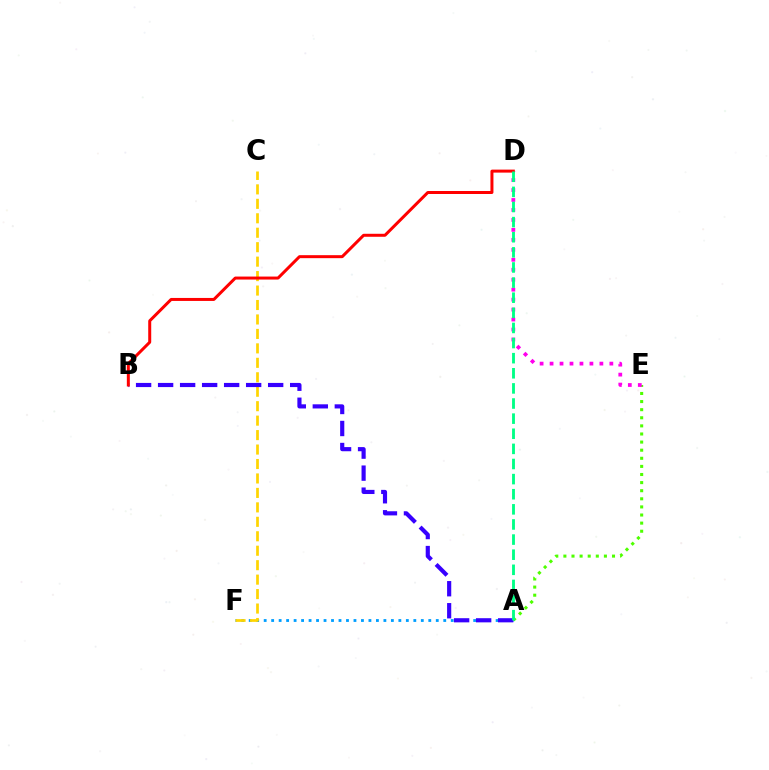{('A', 'F'): [{'color': '#009eff', 'line_style': 'dotted', 'thickness': 2.03}], ('A', 'E'): [{'color': '#4fff00', 'line_style': 'dotted', 'thickness': 2.2}], ('C', 'F'): [{'color': '#ffd500', 'line_style': 'dashed', 'thickness': 1.96}], ('A', 'B'): [{'color': '#3700ff', 'line_style': 'dashed', 'thickness': 2.99}], ('D', 'E'): [{'color': '#ff00ed', 'line_style': 'dotted', 'thickness': 2.71}], ('B', 'D'): [{'color': '#ff0000', 'line_style': 'solid', 'thickness': 2.16}], ('A', 'D'): [{'color': '#00ff86', 'line_style': 'dashed', 'thickness': 2.05}]}